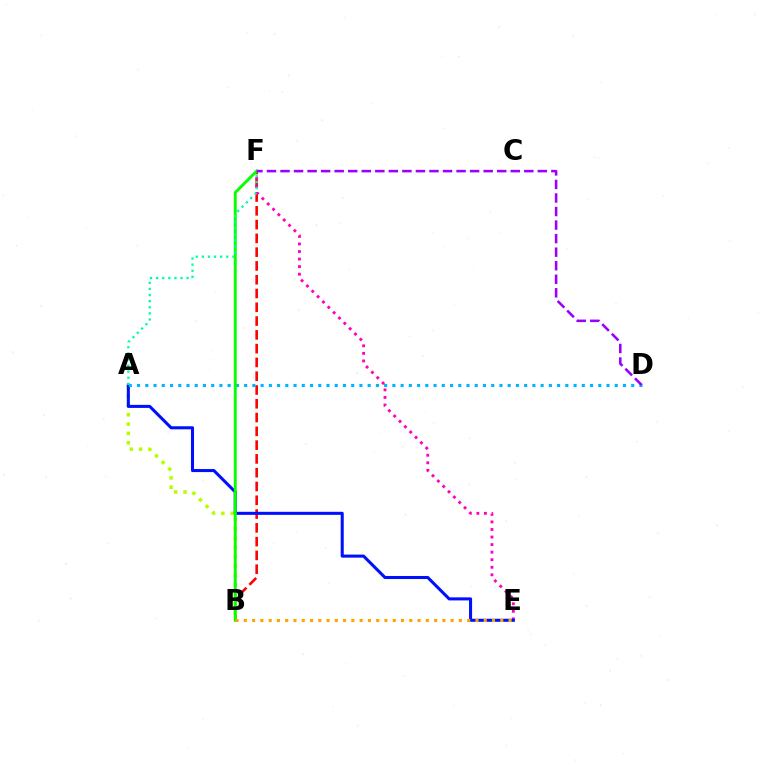{('B', 'F'): [{'color': '#ff0000', 'line_style': 'dashed', 'thickness': 1.87}, {'color': '#08ff00', 'line_style': 'solid', 'thickness': 2.11}], ('A', 'B'): [{'color': '#b3ff00', 'line_style': 'dotted', 'thickness': 2.54}], ('E', 'F'): [{'color': '#ff00bd', 'line_style': 'dotted', 'thickness': 2.05}], ('A', 'E'): [{'color': '#0010ff', 'line_style': 'solid', 'thickness': 2.2}], ('A', 'D'): [{'color': '#00b5ff', 'line_style': 'dotted', 'thickness': 2.24}], ('B', 'E'): [{'color': '#ffa500', 'line_style': 'dotted', 'thickness': 2.25}], ('A', 'F'): [{'color': '#00ff9d', 'line_style': 'dotted', 'thickness': 1.66}], ('D', 'F'): [{'color': '#9b00ff', 'line_style': 'dashed', 'thickness': 1.84}]}